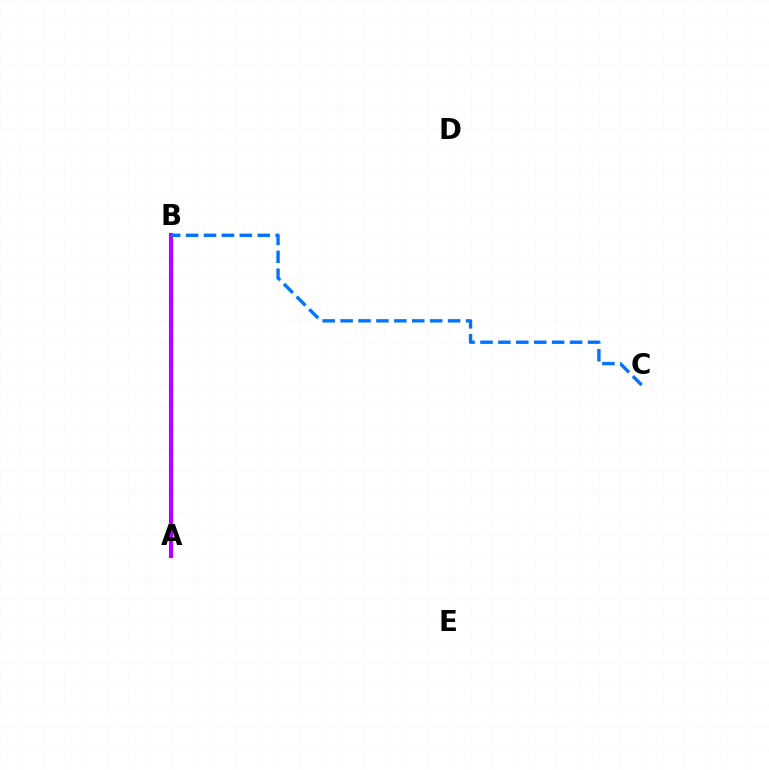{('A', 'B'): [{'color': '#00ff5c', 'line_style': 'dashed', 'thickness': 2.07}, {'color': '#ff0000', 'line_style': 'dotted', 'thickness': 1.69}, {'color': '#d1ff00', 'line_style': 'solid', 'thickness': 2.3}, {'color': '#b900ff', 'line_style': 'solid', 'thickness': 2.98}], ('B', 'C'): [{'color': '#0074ff', 'line_style': 'dashed', 'thickness': 2.43}]}